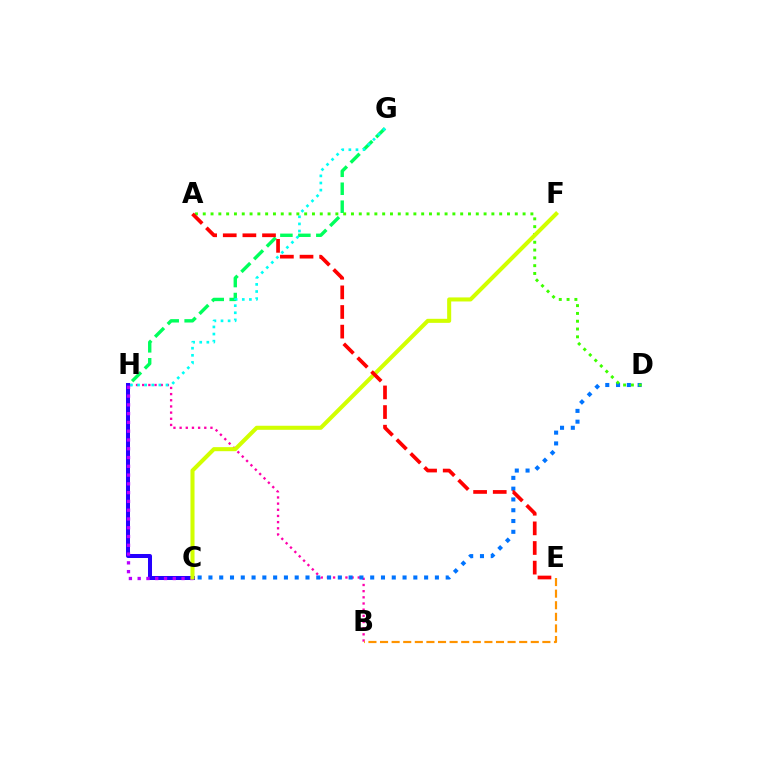{('B', 'H'): [{'color': '#ff00ac', 'line_style': 'dotted', 'thickness': 1.68}], ('G', 'H'): [{'color': '#00ff5c', 'line_style': 'dashed', 'thickness': 2.44}, {'color': '#00fff6', 'line_style': 'dotted', 'thickness': 1.93}], ('B', 'E'): [{'color': '#ff9400', 'line_style': 'dashed', 'thickness': 1.58}], ('C', 'H'): [{'color': '#2500ff', 'line_style': 'solid', 'thickness': 2.89}, {'color': '#b900ff', 'line_style': 'dotted', 'thickness': 2.38}], ('C', 'D'): [{'color': '#0074ff', 'line_style': 'dotted', 'thickness': 2.93}], ('A', 'D'): [{'color': '#3dff00', 'line_style': 'dotted', 'thickness': 2.12}], ('C', 'F'): [{'color': '#d1ff00', 'line_style': 'solid', 'thickness': 2.92}], ('A', 'E'): [{'color': '#ff0000', 'line_style': 'dashed', 'thickness': 2.67}]}